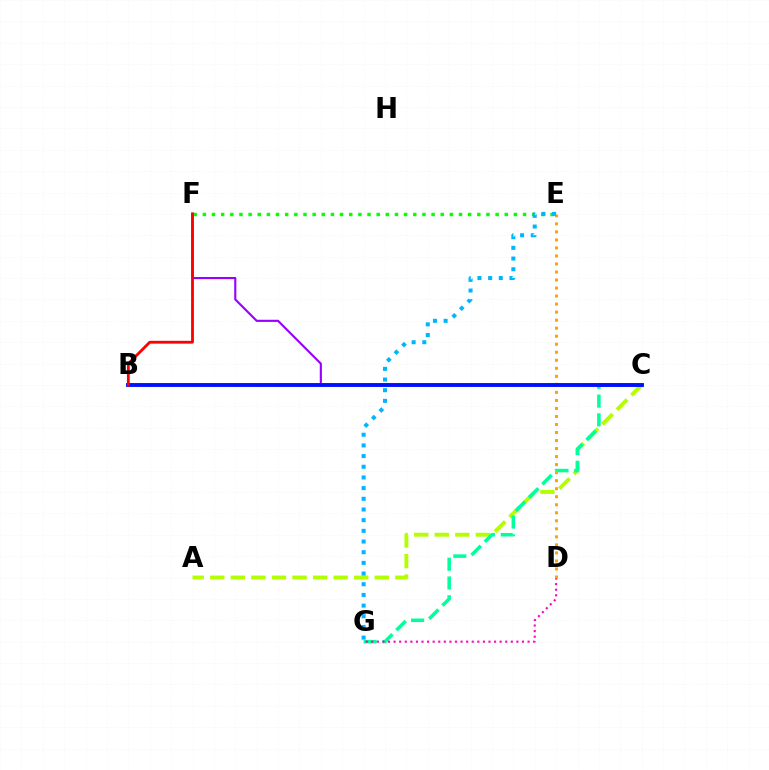{('A', 'C'): [{'color': '#b3ff00', 'line_style': 'dashed', 'thickness': 2.79}], ('E', 'F'): [{'color': '#08ff00', 'line_style': 'dotted', 'thickness': 2.49}], ('C', 'G'): [{'color': '#00ff9d', 'line_style': 'dashed', 'thickness': 2.55}], ('D', 'G'): [{'color': '#ff00bd', 'line_style': 'dotted', 'thickness': 1.52}], ('D', 'E'): [{'color': '#ffa500', 'line_style': 'dotted', 'thickness': 2.18}], ('C', 'F'): [{'color': '#9b00ff', 'line_style': 'solid', 'thickness': 1.54}], ('B', 'C'): [{'color': '#0010ff', 'line_style': 'solid', 'thickness': 2.8}], ('B', 'F'): [{'color': '#ff0000', 'line_style': 'solid', 'thickness': 2.03}], ('E', 'G'): [{'color': '#00b5ff', 'line_style': 'dotted', 'thickness': 2.9}]}